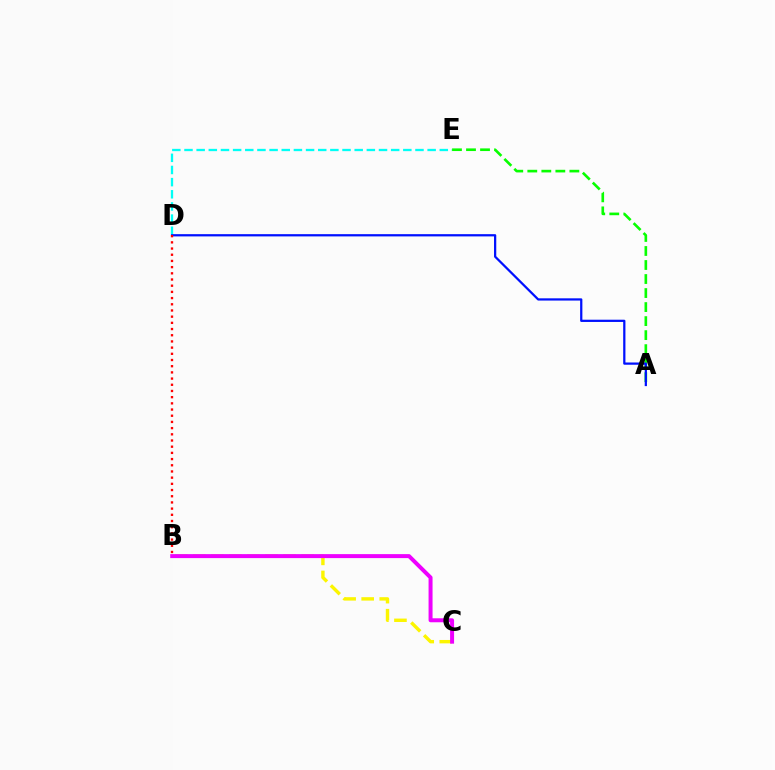{('A', 'E'): [{'color': '#08ff00', 'line_style': 'dashed', 'thickness': 1.91}], ('D', 'E'): [{'color': '#00fff6', 'line_style': 'dashed', 'thickness': 1.65}], ('A', 'D'): [{'color': '#0010ff', 'line_style': 'solid', 'thickness': 1.61}], ('B', 'D'): [{'color': '#ff0000', 'line_style': 'dotted', 'thickness': 1.68}], ('B', 'C'): [{'color': '#fcf500', 'line_style': 'dashed', 'thickness': 2.45}, {'color': '#ee00ff', 'line_style': 'solid', 'thickness': 2.86}]}